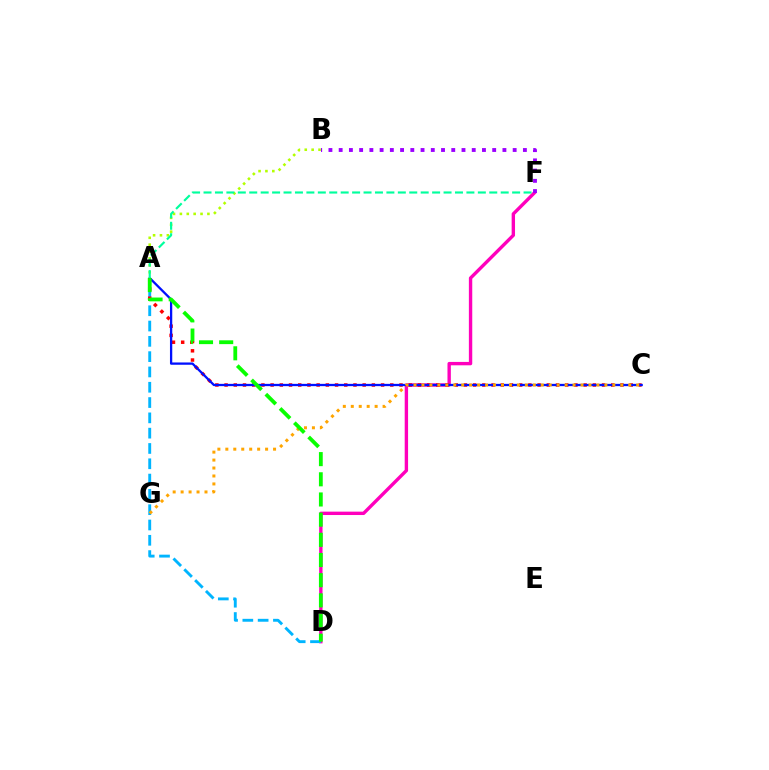{('D', 'F'): [{'color': '#ff00bd', 'line_style': 'solid', 'thickness': 2.43}], ('B', 'F'): [{'color': '#9b00ff', 'line_style': 'dotted', 'thickness': 2.78}], ('A', 'D'): [{'color': '#00b5ff', 'line_style': 'dashed', 'thickness': 2.08}, {'color': '#08ff00', 'line_style': 'dashed', 'thickness': 2.74}], ('A', 'C'): [{'color': '#ff0000', 'line_style': 'dotted', 'thickness': 2.5}, {'color': '#0010ff', 'line_style': 'solid', 'thickness': 1.65}], ('A', 'B'): [{'color': '#b3ff00', 'line_style': 'dotted', 'thickness': 1.87}], ('A', 'F'): [{'color': '#00ff9d', 'line_style': 'dashed', 'thickness': 1.55}], ('C', 'G'): [{'color': '#ffa500', 'line_style': 'dotted', 'thickness': 2.16}]}